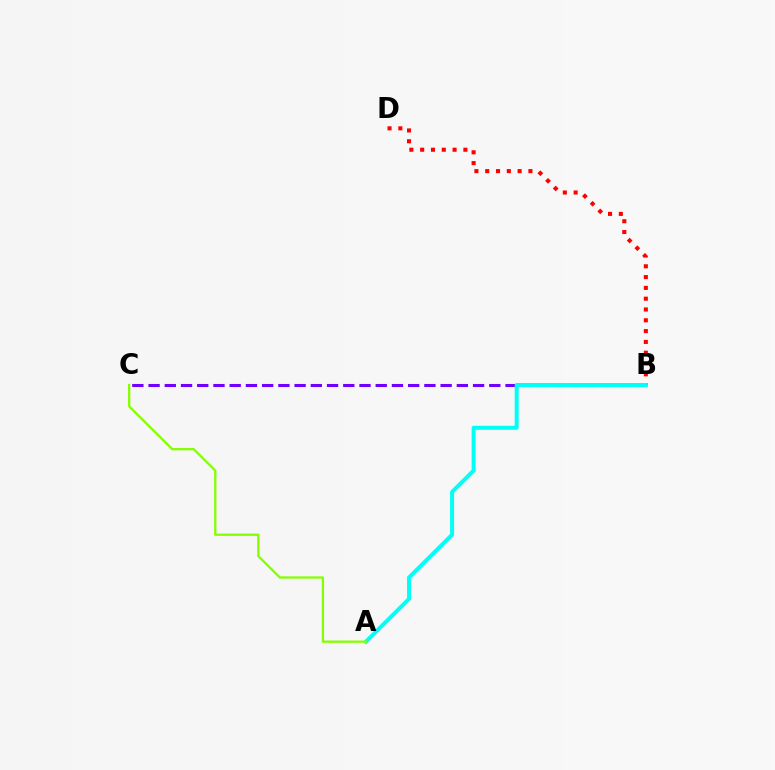{('B', 'C'): [{'color': '#7200ff', 'line_style': 'dashed', 'thickness': 2.2}], ('B', 'D'): [{'color': '#ff0000', 'line_style': 'dotted', 'thickness': 2.94}], ('A', 'B'): [{'color': '#00fff6', 'line_style': 'solid', 'thickness': 2.88}], ('A', 'C'): [{'color': '#84ff00', 'line_style': 'solid', 'thickness': 1.65}]}